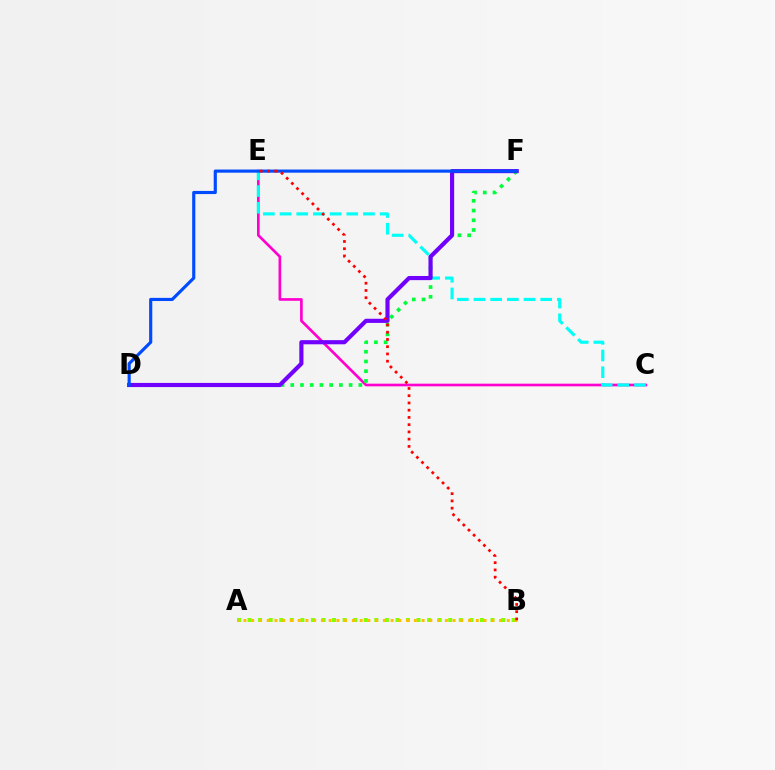{('C', 'E'): [{'color': '#ff00cf', 'line_style': 'solid', 'thickness': 1.92}, {'color': '#00fff6', 'line_style': 'dashed', 'thickness': 2.27}], ('D', 'F'): [{'color': '#00ff39', 'line_style': 'dotted', 'thickness': 2.64}, {'color': '#7200ff', 'line_style': 'solid', 'thickness': 2.98}, {'color': '#004bff', 'line_style': 'solid', 'thickness': 2.27}], ('A', 'B'): [{'color': '#84ff00', 'line_style': 'dotted', 'thickness': 2.87}, {'color': '#ffbd00', 'line_style': 'dotted', 'thickness': 2.1}], ('B', 'E'): [{'color': '#ff0000', 'line_style': 'dotted', 'thickness': 1.97}]}